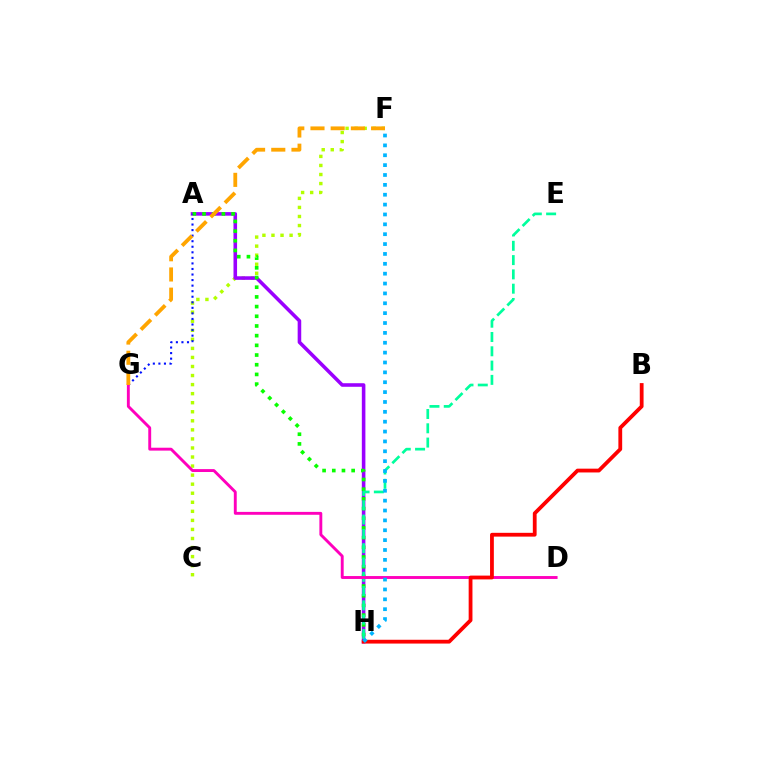{('C', 'F'): [{'color': '#b3ff00', 'line_style': 'dotted', 'thickness': 2.46}], ('A', 'H'): [{'color': '#9b00ff', 'line_style': 'solid', 'thickness': 2.57}, {'color': '#08ff00', 'line_style': 'dotted', 'thickness': 2.63}], ('A', 'G'): [{'color': '#0010ff', 'line_style': 'dotted', 'thickness': 1.51}], ('E', 'H'): [{'color': '#00ff9d', 'line_style': 'dashed', 'thickness': 1.94}], ('D', 'G'): [{'color': '#ff00bd', 'line_style': 'solid', 'thickness': 2.09}], ('B', 'H'): [{'color': '#ff0000', 'line_style': 'solid', 'thickness': 2.73}], ('F', 'H'): [{'color': '#00b5ff', 'line_style': 'dotted', 'thickness': 2.68}], ('F', 'G'): [{'color': '#ffa500', 'line_style': 'dashed', 'thickness': 2.74}]}